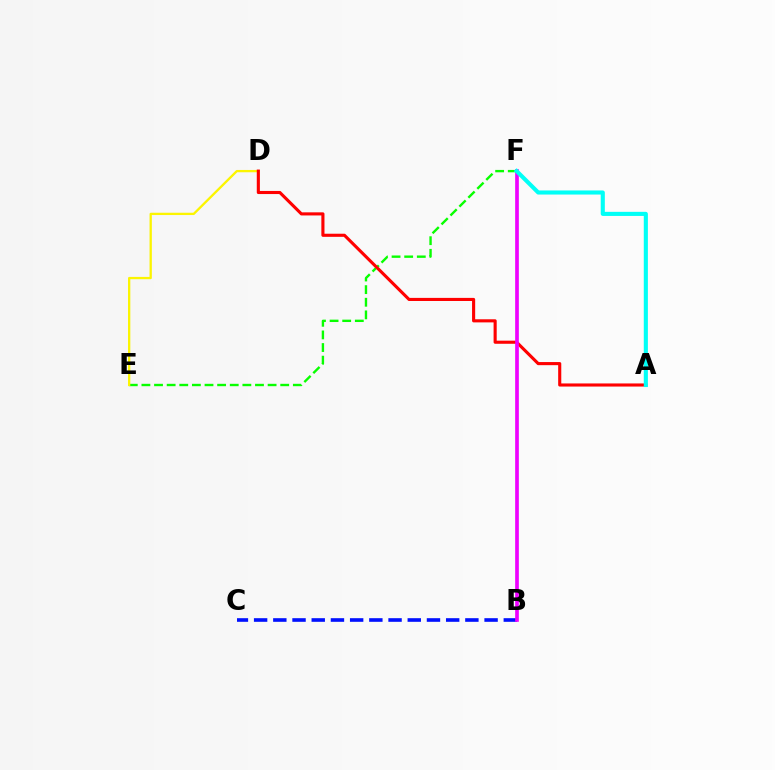{('E', 'F'): [{'color': '#08ff00', 'line_style': 'dashed', 'thickness': 1.71}], ('D', 'E'): [{'color': '#fcf500', 'line_style': 'solid', 'thickness': 1.66}], ('A', 'D'): [{'color': '#ff0000', 'line_style': 'solid', 'thickness': 2.24}], ('B', 'C'): [{'color': '#0010ff', 'line_style': 'dashed', 'thickness': 2.61}], ('B', 'F'): [{'color': '#ee00ff', 'line_style': 'solid', 'thickness': 2.64}], ('A', 'F'): [{'color': '#00fff6', 'line_style': 'solid', 'thickness': 2.95}]}